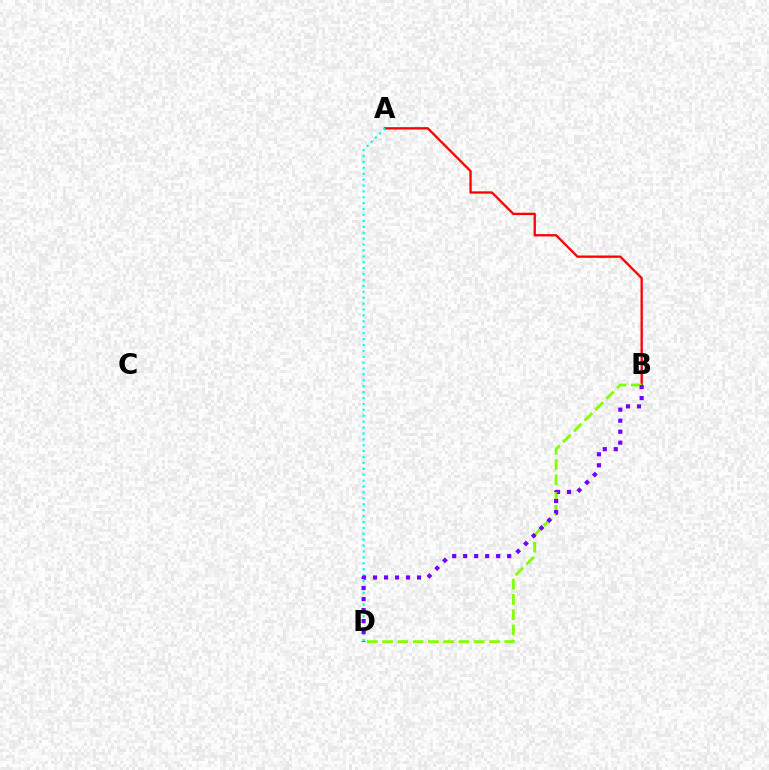{('A', 'B'): [{'color': '#ff0000', 'line_style': 'solid', 'thickness': 1.67}], ('B', 'D'): [{'color': '#84ff00', 'line_style': 'dashed', 'thickness': 2.07}, {'color': '#7200ff', 'line_style': 'dotted', 'thickness': 2.99}], ('A', 'D'): [{'color': '#00fff6', 'line_style': 'dotted', 'thickness': 1.6}]}